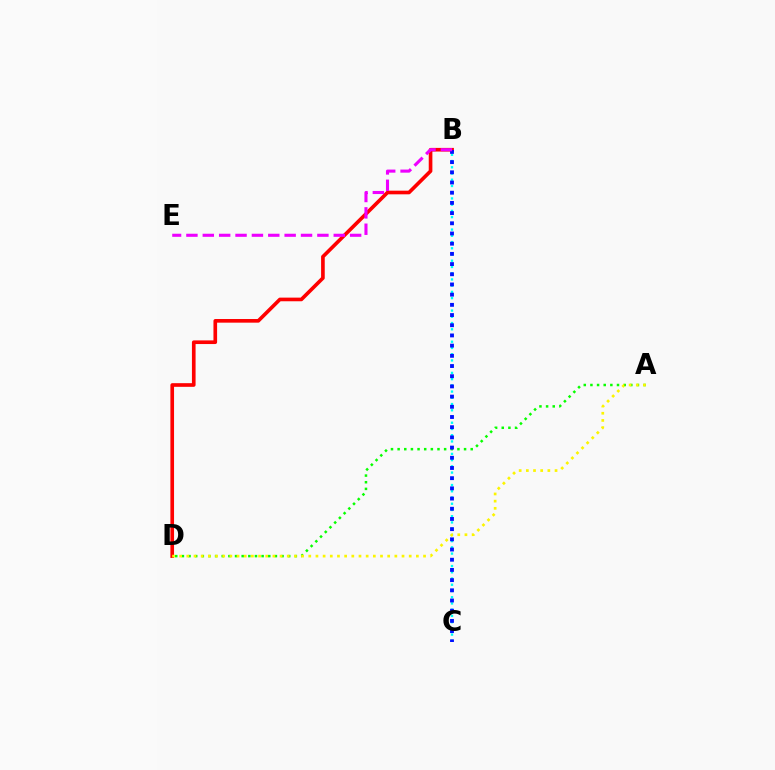{('A', 'D'): [{'color': '#08ff00', 'line_style': 'dotted', 'thickness': 1.81}, {'color': '#fcf500', 'line_style': 'dotted', 'thickness': 1.95}], ('B', 'D'): [{'color': '#ff0000', 'line_style': 'solid', 'thickness': 2.63}], ('B', 'C'): [{'color': '#00fff6', 'line_style': 'dotted', 'thickness': 1.69}, {'color': '#0010ff', 'line_style': 'dotted', 'thickness': 2.77}], ('B', 'E'): [{'color': '#ee00ff', 'line_style': 'dashed', 'thickness': 2.22}]}